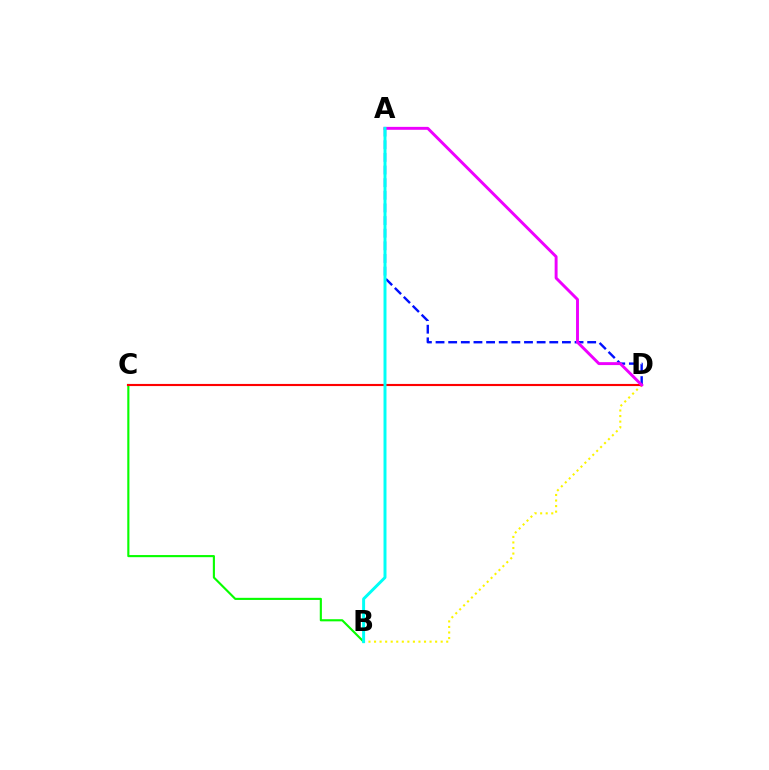{('B', 'C'): [{'color': '#08ff00', 'line_style': 'solid', 'thickness': 1.53}], ('B', 'D'): [{'color': '#fcf500', 'line_style': 'dotted', 'thickness': 1.51}], ('A', 'D'): [{'color': '#0010ff', 'line_style': 'dashed', 'thickness': 1.72}, {'color': '#ee00ff', 'line_style': 'solid', 'thickness': 2.11}], ('C', 'D'): [{'color': '#ff0000', 'line_style': 'solid', 'thickness': 1.53}], ('A', 'B'): [{'color': '#00fff6', 'line_style': 'solid', 'thickness': 2.13}]}